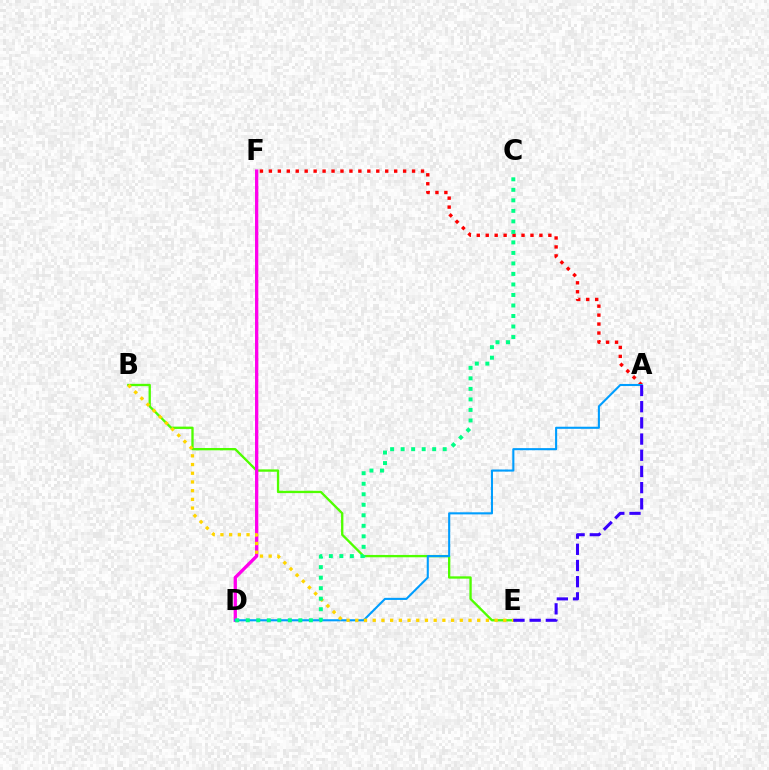{('B', 'E'): [{'color': '#4fff00', 'line_style': 'solid', 'thickness': 1.68}, {'color': '#ffd500', 'line_style': 'dotted', 'thickness': 2.37}], ('D', 'F'): [{'color': '#ff00ed', 'line_style': 'solid', 'thickness': 2.38}], ('A', 'F'): [{'color': '#ff0000', 'line_style': 'dotted', 'thickness': 2.43}], ('A', 'D'): [{'color': '#009eff', 'line_style': 'solid', 'thickness': 1.51}], ('C', 'D'): [{'color': '#00ff86', 'line_style': 'dotted', 'thickness': 2.86}], ('A', 'E'): [{'color': '#3700ff', 'line_style': 'dashed', 'thickness': 2.2}]}